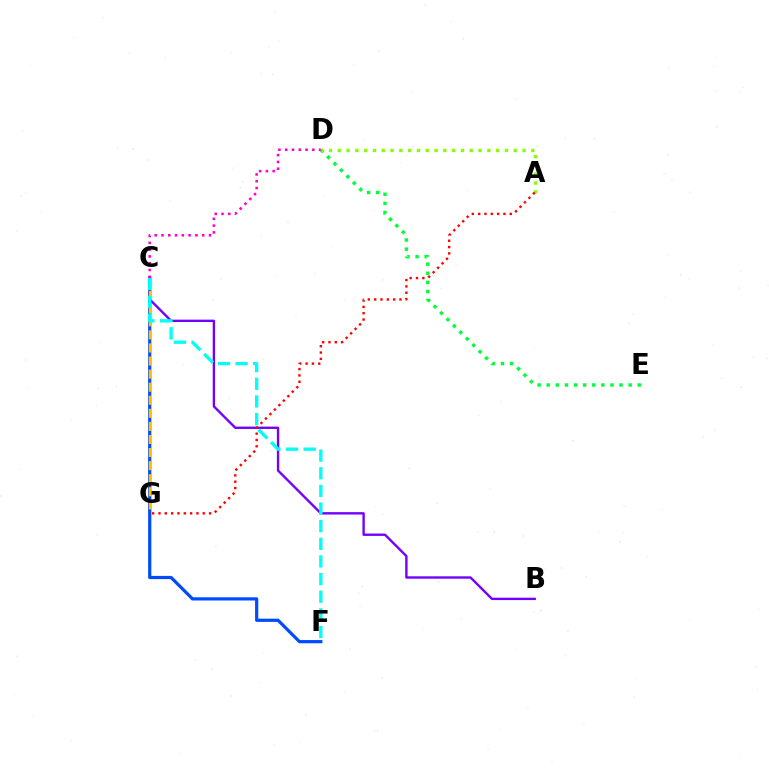{('C', 'F'): [{'color': '#004bff', 'line_style': 'solid', 'thickness': 2.31}, {'color': '#00fff6', 'line_style': 'dashed', 'thickness': 2.4}], ('B', 'C'): [{'color': '#7200ff', 'line_style': 'solid', 'thickness': 1.71}], ('D', 'E'): [{'color': '#00ff39', 'line_style': 'dotted', 'thickness': 2.47}], ('C', 'G'): [{'color': '#ffbd00', 'line_style': 'dashed', 'thickness': 1.78}], ('A', 'D'): [{'color': '#84ff00', 'line_style': 'dotted', 'thickness': 2.39}], ('A', 'G'): [{'color': '#ff0000', 'line_style': 'dotted', 'thickness': 1.72}], ('C', 'D'): [{'color': '#ff00cf', 'line_style': 'dotted', 'thickness': 1.84}]}